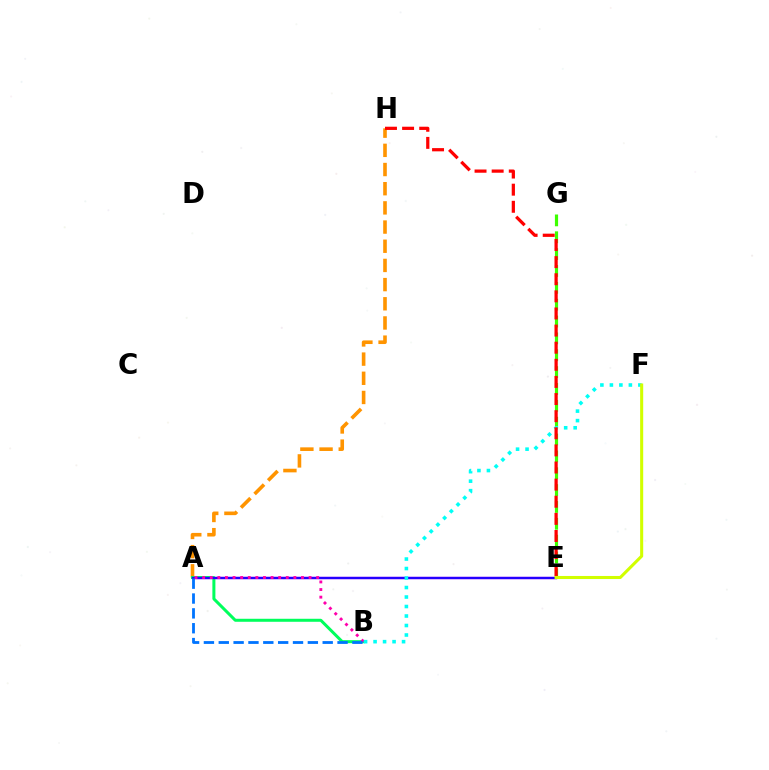{('A', 'E'): [{'color': '#b900ff', 'line_style': 'solid', 'thickness': 1.67}, {'color': '#2500ff', 'line_style': 'solid', 'thickness': 1.64}], ('E', 'G'): [{'color': '#3dff00', 'line_style': 'dashed', 'thickness': 2.29}], ('A', 'H'): [{'color': '#ff9400', 'line_style': 'dashed', 'thickness': 2.61}], ('A', 'B'): [{'color': '#00ff5c', 'line_style': 'solid', 'thickness': 2.17}, {'color': '#ff00ac', 'line_style': 'dotted', 'thickness': 2.07}, {'color': '#0074ff', 'line_style': 'dashed', 'thickness': 2.02}], ('B', 'F'): [{'color': '#00fff6', 'line_style': 'dotted', 'thickness': 2.58}], ('E', 'H'): [{'color': '#ff0000', 'line_style': 'dashed', 'thickness': 2.33}], ('E', 'F'): [{'color': '#d1ff00', 'line_style': 'solid', 'thickness': 2.2}]}